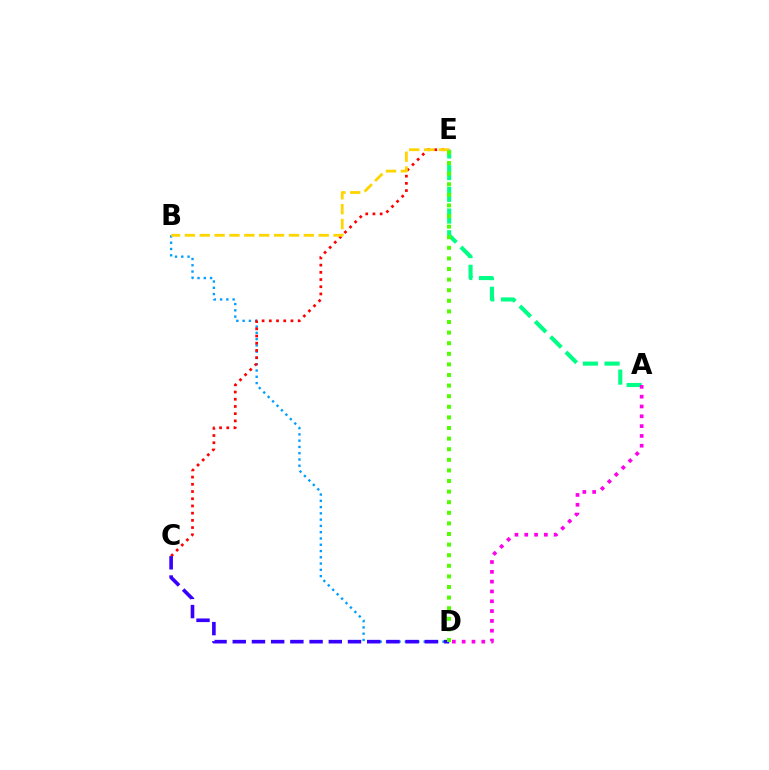{('B', 'D'): [{'color': '#009eff', 'line_style': 'dotted', 'thickness': 1.7}], ('C', 'E'): [{'color': '#ff0000', 'line_style': 'dotted', 'thickness': 1.96}], ('A', 'E'): [{'color': '#00ff86', 'line_style': 'dashed', 'thickness': 2.95}], ('B', 'E'): [{'color': '#ffd500', 'line_style': 'dashed', 'thickness': 2.02}], ('C', 'D'): [{'color': '#3700ff', 'line_style': 'dashed', 'thickness': 2.61}], ('D', 'E'): [{'color': '#4fff00', 'line_style': 'dotted', 'thickness': 2.88}], ('A', 'D'): [{'color': '#ff00ed', 'line_style': 'dotted', 'thickness': 2.67}]}